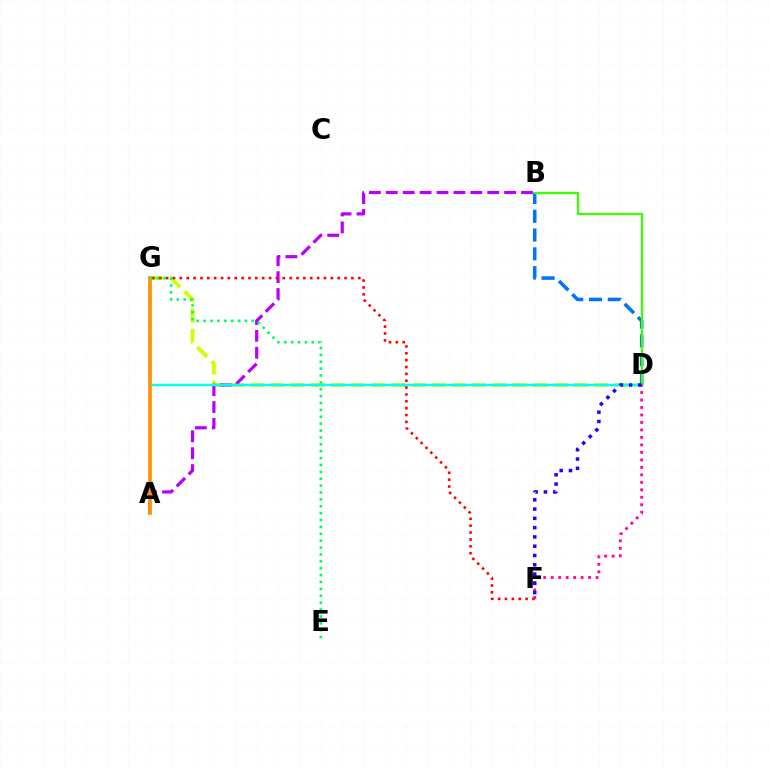{('D', 'G'): [{'color': '#d1ff00', 'line_style': 'dashed', 'thickness': 2.75}, {'color': '#00fff6', 'line_style': 'solid', 'thickness': 1.77}], ('A', 'B'): [{'color': '#b900ff', 'line_style': 'dashed', 'thickness': 2.3}], ('B', 'D'): [{'color': '#0074ff', 'line_style': 'dashed', 'thickness': 2.55}, {'color': '#3dff00', 'line_style': 'solid', 'thickness': 1.64}], ('D', 'F'): [{'color': '#ff00ac', 'line_style': 'dotted', 'thickness': 2.03}, {'color': '#2500ff', 'line_style': 'dotted', 'thickness': 2.52}], ('F', 'G'): [{'color': '#ff0000', 'line_style': 'dotted', 'thickness': 1.86}], ('A', 'G'): [{'color': '#ff9400', 'line_style': 'solid', 'thickness': 2.67}], ('E', 'G'): [{'color': '#00ff5c', 'line_style': 'dotted', 'thickness': 1.87}]}